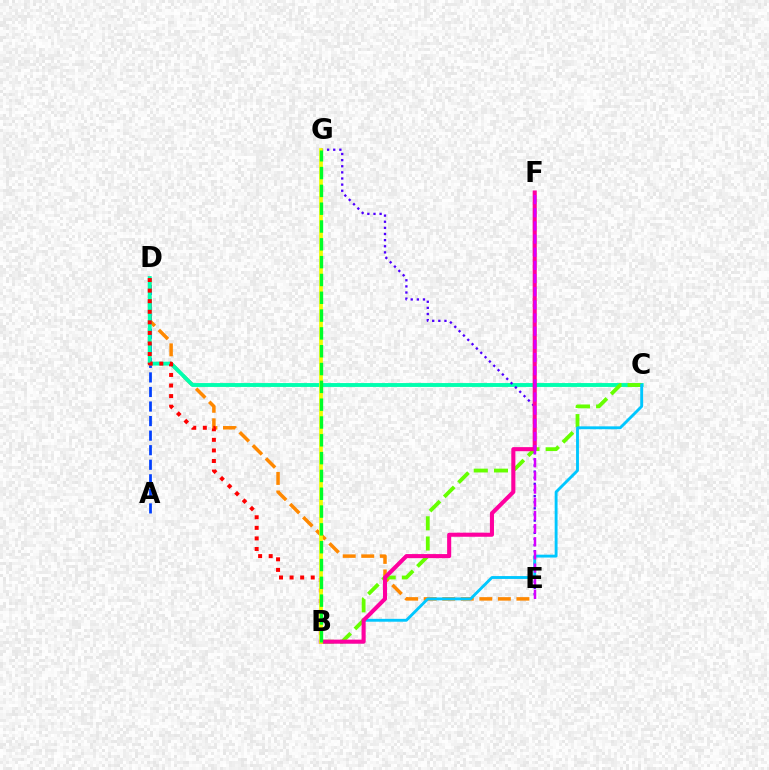{('A', 'D'): [{'color': '#003fff', 'line_style': 'dashed', 'thickness': 1.98}], ('D', 'E'): [{'color': '#ff8800', 'line_style': 'dashed', 'thickness': 2.52}], ('C', 'D'): [{'color': '#00ffaf', 'line_style': 'solid', 'thickness': 2.79}], ('B', 'C'): [{'color': '#66ff00', 'line_style': 'dashed', 'thickness': 2.74}, {'color': '#00c7ff', 'line_style': 'solid', 'thickness': 2.07}], ('E', 'G'): [{'color': '#4f00ff', 'line_style': 'dotted', 'thickness': 1.66}], ('B', 'F'): [{'color': '#ff00a0', 'line_style': 'solid', 'thickness': 2.93}], ('B', 'D'): [{'color': '#ff0000', 'line_style': 'dotted', 'thickness': 2.87}], ('E', 'F'): [{'color': '#d600ff', 'line_style': 'dashed', 'thickness': 1.79}], ('B', 'G'): [{'color': '#eeff00', 'line_style': 'solid', 'thickness': 2.69}, {'color': '#00ff27', 'line_style': 'dashed', 'thickness': 2.42}]}